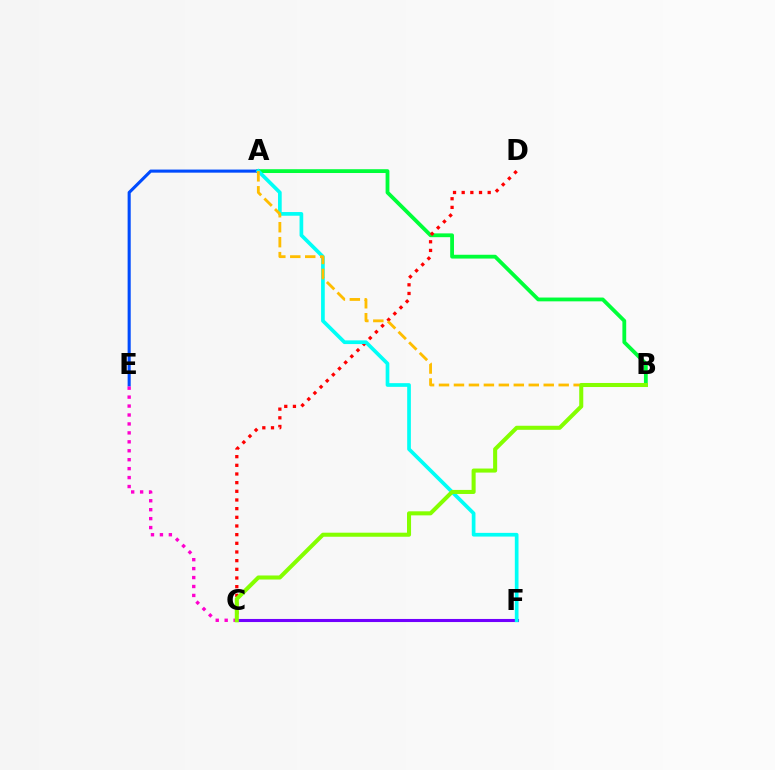{('A', 'B'): [{'color': '#00ff39', 'line_style': 'solid', 'thickness': 2.74}, {'color': '#ffbd00', 'line_style': 'dashed', 'thickness': 2.03}], ('C', 'F'): [{'color': '#7200ff', 'line_style': 'solid', 'thickness': 2.22}], ('A', 'E'): [{'color': '#004bff', 'line_style': 'solid', 'thickness': 2.23}], ('C', 'D'): [{'color': '#ff0000', 'line_style': 'dotted', 'thickness': 2.35}], ('C', 'E'): [{'color': '#ff00cf', 'line_style': 'dotted', 'thickness': 2.43}], ('A', 'F'): [{'color': '#00fff6', 'line_style': 'solid', 'thickness': 2.66}], ('B', 'C'): [{'color': '#84ff00', 'line_style': 'solid', 'thickness': 2.92}]}